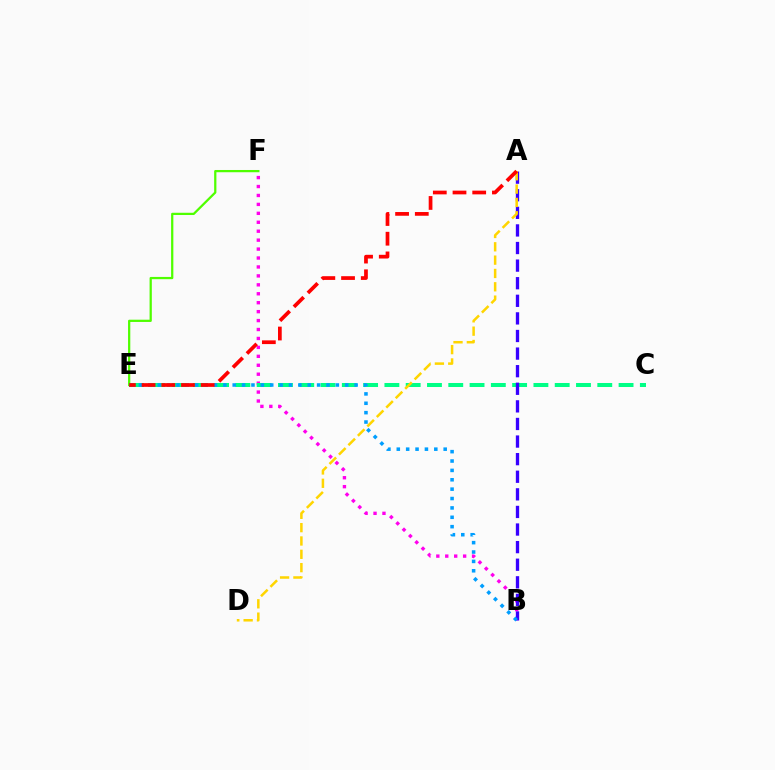{('E', 'F'): [{'color': '#4fff00', 'line_style': 'solid', 'thickness': 1.62}], ('B', 'F'): [{'color': '#ff00ed', 'line_style': 'dotted', 'thickness': 2.43}], ('C', 'E'): [{'color': '#00ff86', 'line_style': 'dashed', 'thickness': 2.89}], ('A', 'B'): [{'color': '#3700ff', 'line_style': 'dashed', 'thickness': 2.39}], ('A', 'D'): [{'color': '#ffd500', 'line_style': 'dashed', 'thickness': 1.81}], ('B', 'E'): [{'color': '#009eff', 'line_style': 'dotted', 'thickness': 2.55}], ('A', 'E'): [{'color': '#ff0000', 'line_style': 'dashed', 'thickness': 2.68}]}